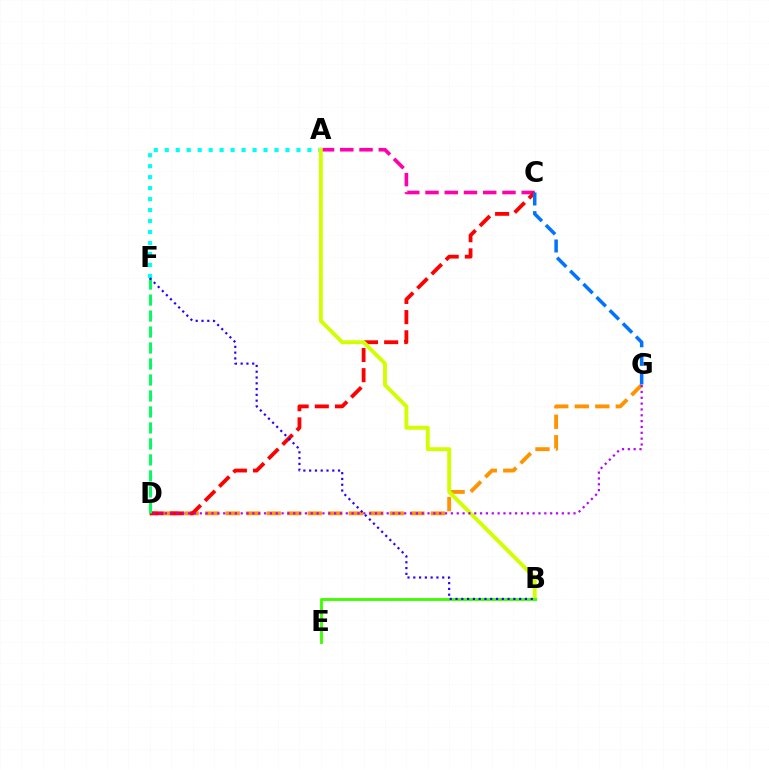{('D', 'G'): [{'color': '#ff9400', 'line_style': 'dashed', 'thickness': 2.79}, {'color': '#b900ff', 'line_style': 'dotted', 'thickness': 1.59}], ('A', 'C'): [{'color': '#ff00ac', 'line_style': 'dashed', 'thickness': 2.61}], ('C', 'D'): [{'color': '#ff0000', 'line_style': 'dashed', 'thickness': 2.74}], ('A', 'F'): [{'color': '#00fff6', 'line_style': 'dotted', 'thickness': 2.98}], ('A', 'B'): [{'color': '#d1ff00', 'line_style': 'solid', 'thickness': 2.8}], ('C', 'G'): [{'color': '#0074ff', 'line_style': 'dashed', 'thickness': 2.53}], ('B', 'E'): [{'color': '#3dff00', 'line_style': 'solid', 'thickness': 2.07}], ('D', 'F'): [{'color': '#00ff5c', 'line_style': 'dashed', 'thickness': 2.17}], ('B', 'F'): [{'color': '#2500ff', 'line_style': 'dotted', 'thickness': 1.57}]}